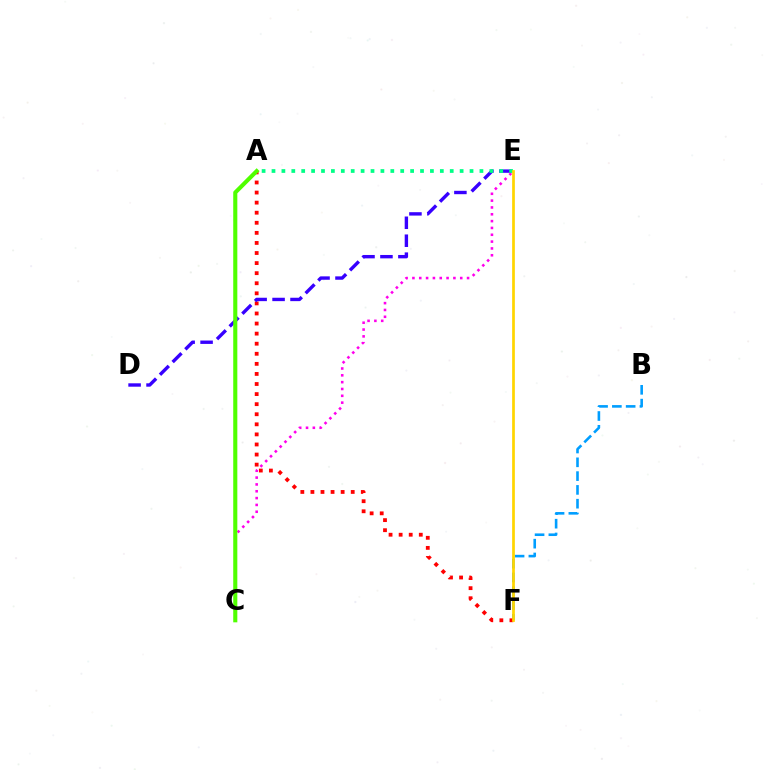{('B', 'F'): [{'color': '#009eff', 'line_style': 'dashed', 'thickness': 1.87}], ('A', 'F'): [{'color': '#ff0000', 'line_style': 'dotted', 'thickness': 2.74}], ('C', 'E'): [{'color': '#ff00ed', 'line_style': 'dotted', 'thickness': 1.86}], ('D', 'E'): [{'color': '#3700ff', 'line_style': 'dashed', 'thickness': 2.44}], ('A', 'E'): [{'color': '#00ff86', 'line_style': 'dotted', 'thickness': 2.69}], ('A', 'C'): [{'color': '#4fff00', 'line_style': 'solid', 'thickness': 2.95}], ('E', 'F'): [{'color': '#ffd500', 'line_style': 'solid', 'thickness': 1.96}]}